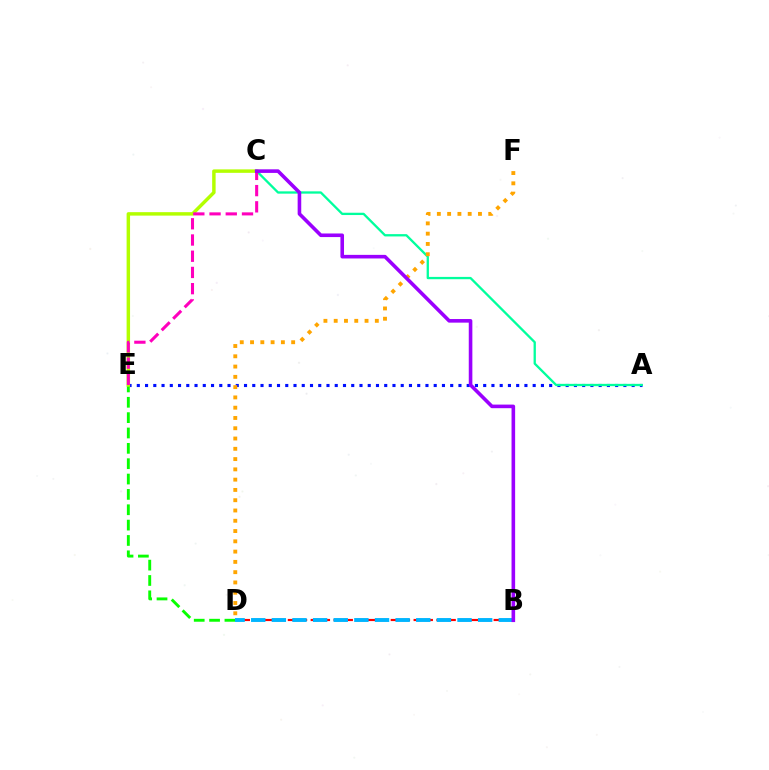{('A', 'E'): [{'color': '#0010ff', 'line_style': 'dotted', 'thickness': 2.24}], ('D', 'E'): [{'color': '#08ff00', 'line_style': 'dashed', 'thickness': 2.09}], ('C', 'E'): [{'color': '#b3ff00', 'line_style': 'solid', 'thickness': 2.49}, {'color': '#ff00bd', 'line_style': 'dashed', 'thickness': 2.2}], ('A', 'C'): [{'color': '#00ff9d', 'line_style': 'solid', 'thickness': 1.66}], ('B', 'D'): [{'color': '#ff0000', 'line_style': 'dashed', 'thickness': 1.55}, {'color': '#00b5ff', 'line_style': 'dashed', 'thickness': 2.8}], ('D', 'F'): [{'color': '#ffa500', 'line_style': 'dotted', 'thickness': 2.79}], ('B', 'C'): [{'color': '#9b00ff', 'line_style': 'solid', 'thickness': 2.59}]}